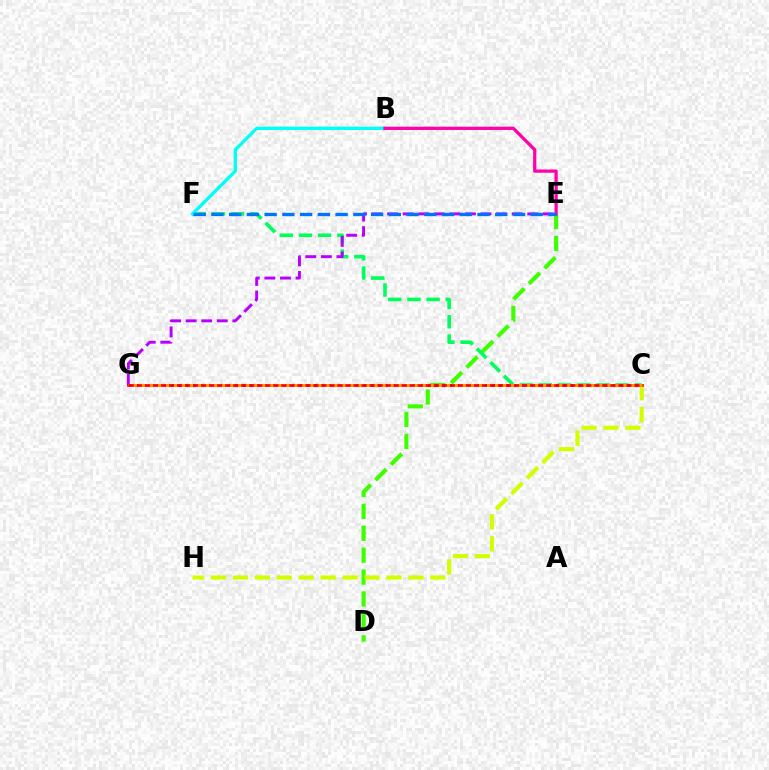{('D', 'E'): [{'color': '#3dff00', 'line_style': 'dashed', 'thickness': 2.98}], ('C', 'F'): [{'color': '#00ff5c', 'line_style': 'dashed', 'thickness': 2.61}], ('C', 'G'): [{'color': '#2500ff', 'line_style': 'dotted', 'thickness': 1.94}, {'color': '#ff0000', 'line_style': 'solid', 'thickness': 1.98}, {'color': '#ff9400', 'line_style': 'dotted', 'thickness': 2.18}], ('E', 'G'): [{'color': '#b900ff', 'line_style': 'dashed', 'thickness': 2.12}], ('C', 'H'): [{'color': '#d1ff00', 'line_style': 'dashed', 'thickness': 2.98}], ('B', 'F'): [{'color': '#00fff6', 'line_style': 'solid', 'thickness': 2.4}], ('B', 'E'): [{'color': '#ff00ac', 'line_style': 'solid', 'thickness': 2.35}], ('E', 'F'): [{'color': '#0074ff', 'line_style': 'dashed', 'thickness': 2.41}]}